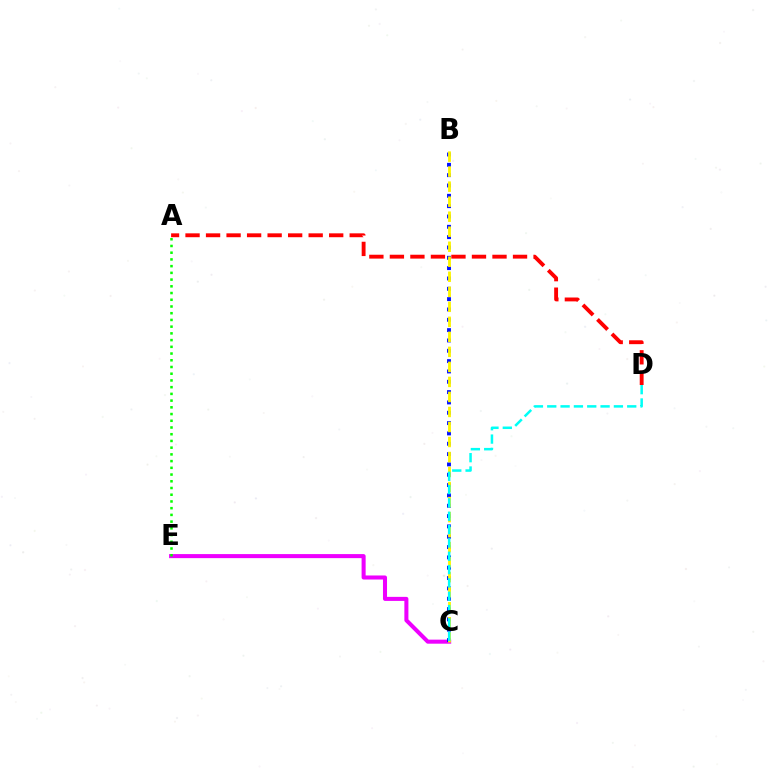{('C', 'E'): [{'color': '#ee00ff', 'line_style': 'solid', 'thickness': 2.91}], ('B', 'C'): [{'color': '#0010ff', 'line_style': 'dotted', 'thickness': 2.81}, {'color': '#fcf500', 'line_style': 'dashed', 'thickness': 2.04}], ('A', 'D'): [{'color': '#ff0000', 'line_style': 'dashed', 'thickness': 2.79}], ('A', 'E'): [{'color': '#08ff00', 'line_style': 'dotted', 'thickness': 1.83}], ('C', 'D'): [{'color': '#00fff6', 'line_style': 'dashed', 'thickness': 1.81}]}